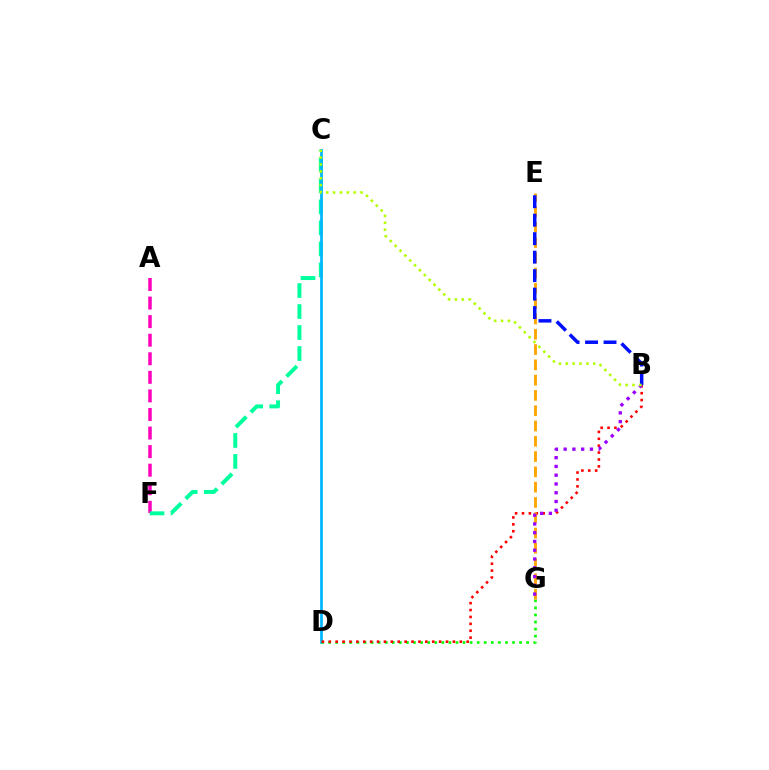{('A', 'F'): [{'color': '#ff00bd', 'line_style': 'dashed', 'thickness': 2.52}], ('C', 'F'): [{'color': '#00ff9d', 'line_style': 'dashed', 'thickness': 2.85}], ('C', 'D'): [{'color': '#00b5ff', 'line_style': 'solid', 'thickness': 1.96}], ('D', 'G'): [{'color': '#08ff00', 'line_style': 'dotted', 'thickness': 1.92}], ('B', 'D'): [{'color': '#ff0000', 'line_style': 'dotted', 'thickness': 1.87}], ('E', 'G'): [{'color': '#ffa500', 'line_style': 'dashed', 'thickness': 2.08}], ('B', 'G'): [{'color': '#9b00ff', 'line_style': 'dotted', 'thickness': 2.38}], ('B', 'E'): [{'color': '#0010ff', 'line_style': 'dashed', 'thickness': 2.51}], ('B', 'C'): [{'color': '#b3ff00', 'line_style': 'dotted', 'thickness': 1.87}]}